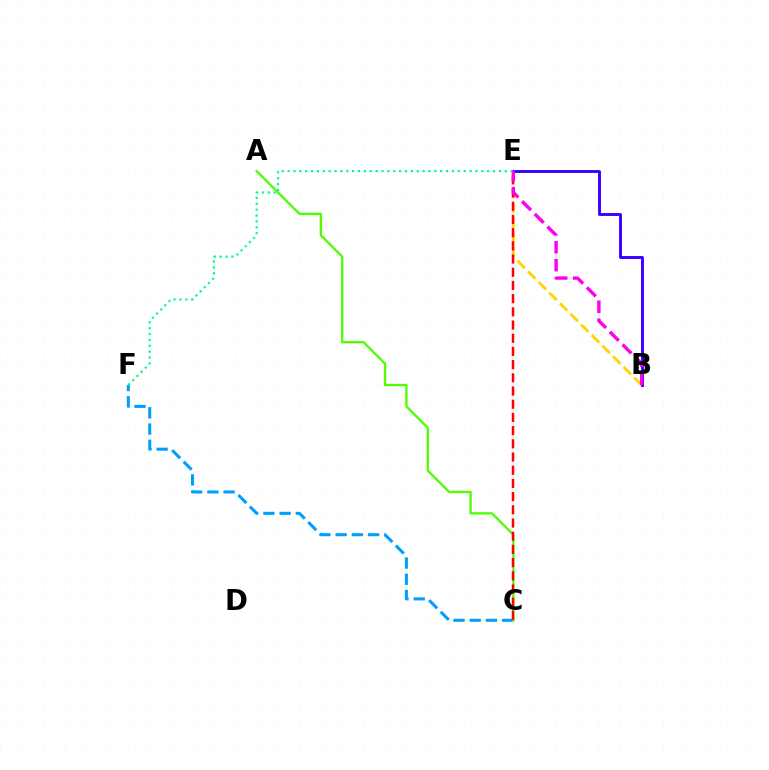{('B', 'E'): [{'color': '#3700ff', 'line_style': 'solid', 'thickness': 2.08}, {'color': '#ffd500', 'line_style': 'dashed', 'thickness': 2.04}, {'color': '#ff00ed', 'line_style': 'dashed', 'thickness': 2.44}], ('C', 'F'): [{'color': '#009eff', 'line_style': 'dashed', 'thickness': 2.2}], ('A', 'C'): [{'color': '#4fff00', 'line_style': 'solid', 'thickness': 1.68}], ('E', 'F'): [{'color': '#00ff86', 'line_style': 'dotted', 'thickness': 1.6}], ('C', 'E'): [{'color': '#ff0000', 'line_style': 'dashed', 'thickness': 1.79}]}